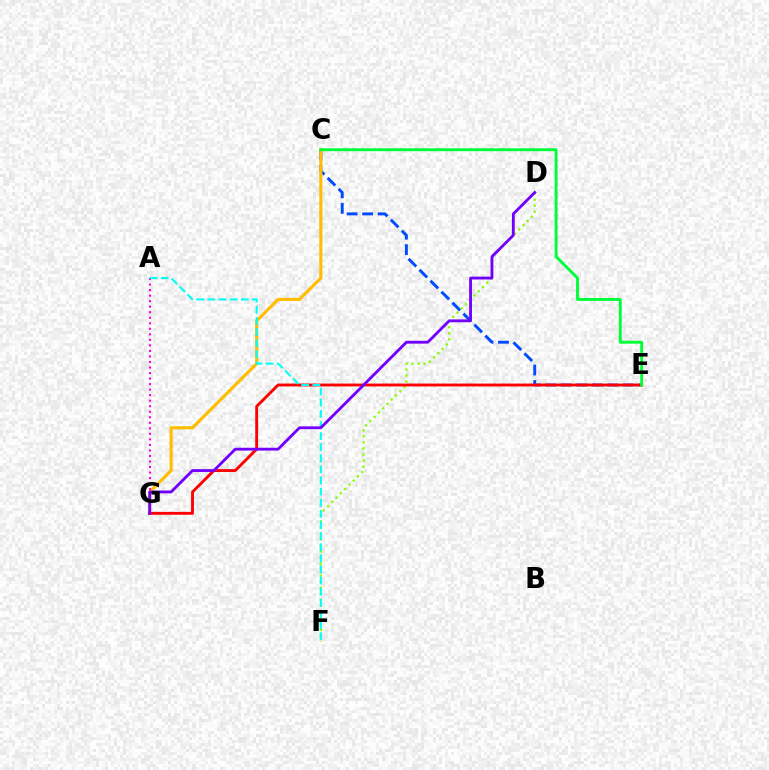{('C', 'E'): [{'color': '#004bff', 'line_style': 'dashed', 'thickness': 2.11}, {'color': '#00ff39', 'line_style': 'solid', 'thickness': 2.09}], ('D', 'F'): [{'color': '#84ff00', 'line_style': 'dotted', 'thickness': 1.64}], ('C', 'G'): [{'color': '#ffbd00', 'line_style': 'solid', 'thickness': 2.24}], ('A', 'G'): [{'color': '#ff00cf', 'line_style': 'dotted', 'thickness': 1.5}], ('E', 'G'): [{'color': '#ff0000', 'line_style': 'solid', 'thickness': 2.07}], ('A', 'F'): [{'color': '#00fff6', 'line_style': 'dashed', 'thickness': 1.51}], ('D', 'G'): [{'color': '#7200ff', 'line_style': 'solid', 'thickness': 2.03}]}